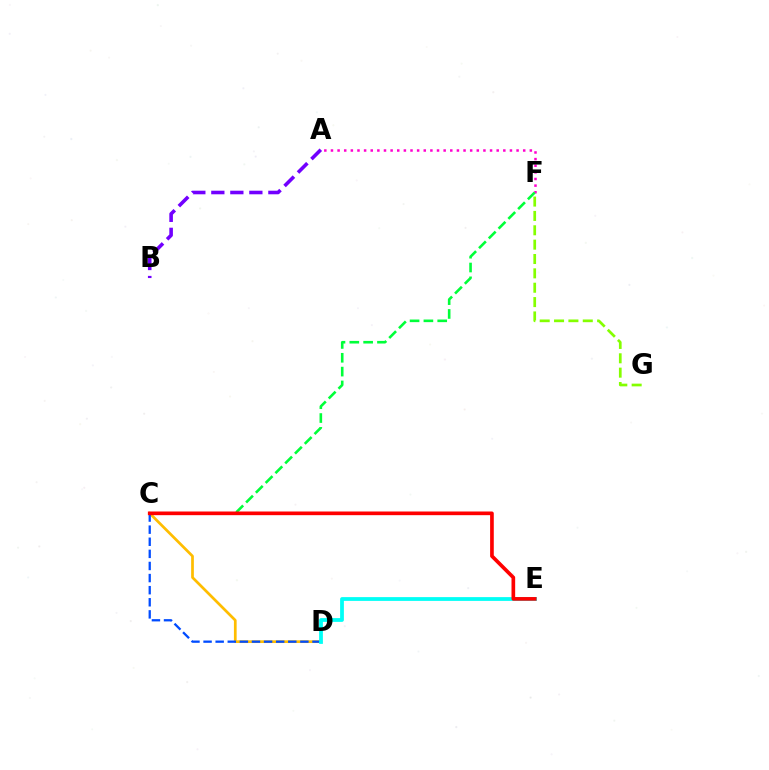{('A', 'F'): [{'color': '#ff00cf', 'line_style': 'dotted', 'thickness': 1.8}], ('C', 'D'): [{'color': '#ffbd00', 'line_style': 'solid', 'thickness': 1.96}, {'color': '#004bff', 'line_style': 'dashed', 'thickness': 1.64}], ('C', 'F'): [{'color': '#00ff39', 'line_style': 'dashed', 'thickness': 1.88}], ('F', 'G'): [{'color': '#84ff00', 'line_style': 'dashed', 'thickness': 1.95}], ('D', 'E'): [{'color': '#00fff6', 'line_style': 'solid', 'thickness': 2.72}], ('C', 'E'): [{'color': '#ff0000', 'line_style': 'solid', 'thickness': 2.64}], ('A', 'B'): [{'color': '#7200ff', 'line_style': 'dashed', 'thickness': 2.58}]}